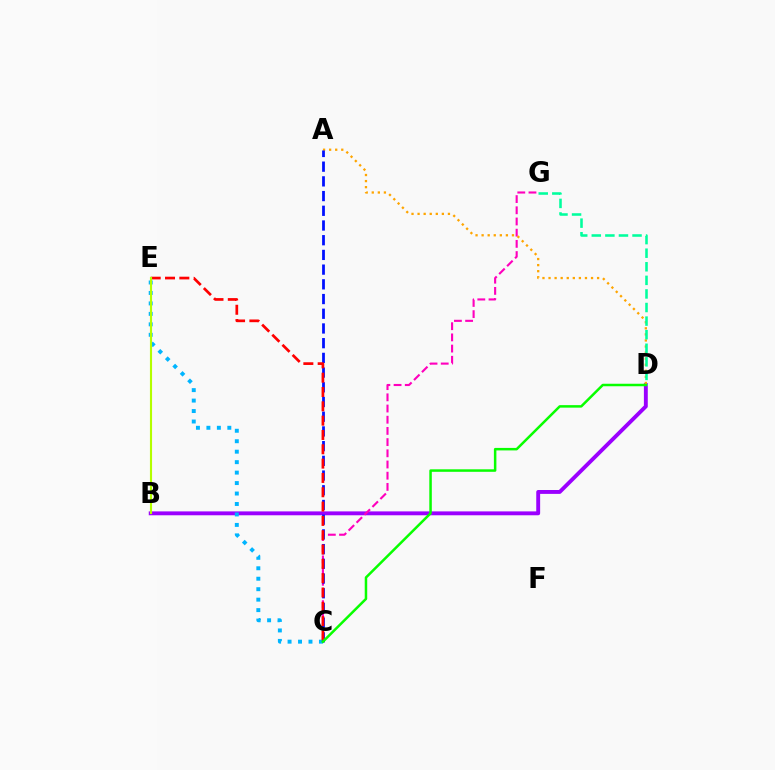{('B', 'D'): [{'color': '#9b00ff', 'line_style': 'solid', 'thickness': 2.8}], ('C', 'G'): [{'color': '#ff00bd', 'line_style': 'dashed', 'thickness': 1.52}], ('A', 'D'): [{'color': '#ffa500', 'line_style': 'dotted', 'thickness': 1.65}], ('C', 'E'): [{'color': '#00b5ff', 'line_style': 'dotted', 'thickness': 2.84}, {'color': '#ff0000', 'line_style': 'dashed', 'thickness': 1.95}], ('A', 'C'): [{'color': '#0010ff', 'line_style': 'dashed', 'thickness': 2.0}], ('D', 'G'): [{'color': '#00ff9d', 'line_style': 'dashed', 'thickness': 1.84}], ('B', 'E'): [{'color': '#b3ff00', 'line_style': 'solid', 'thickness': 1.53}], ('C', 'D'): [{'color': '#08ff00', 'line_style': 'solid', 'thickness': 1.8}]}